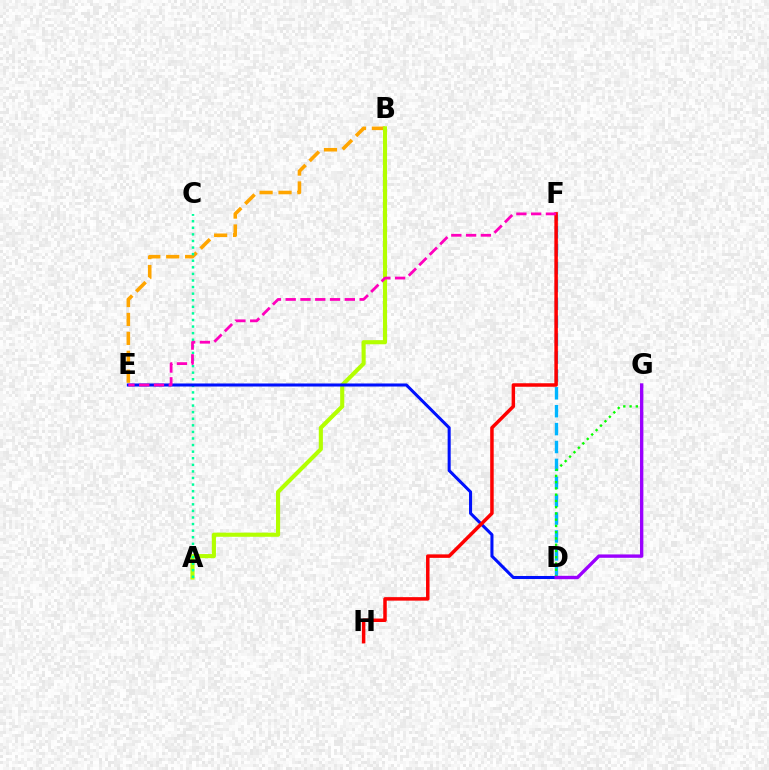{('D', 'F'): [{'color': '#00b5ff', 'line_style': 'dashed', 'thickness': 2.43}], ('B', 'E'): [{'color': '#ffa500', 'line_style': 'dashed', 'thickness': 2.57}], ('A', 'B'): [{'color': '#b3ff00', 'line_style': 'solid', 'thickness': 2.96}], ('A', 'C'): [{'color': '#00ff9d', 'line_style': 'dotted', 'thickness': 1.79}], ('D', 'E'): [{'color': '#0010ff', 'line_style': 'solid', 'thickness': 2.2}], ('D', 'G'): [{'color': '#08ff00', 'line_style': 'dotted', 'thickness': 1.7}, {'color': '#9b00ff', 'line_style': 'solid', 'thickness': 2.43}], ('F', 'H'): [{'color': '#ff0000', 'line_style': 'solid', 'thickness': 2.52}], ('E', 'F'): [{'color': '#ff00bd', 'line_style': 'dashed', 'thickness': 2.01}]}